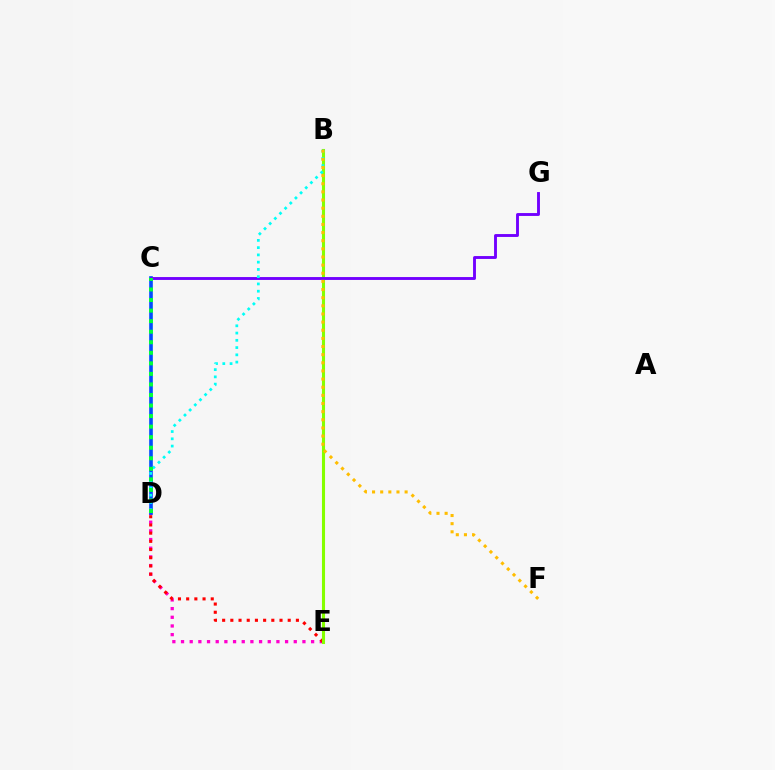{('D', 'E'): [{'color': '#ff00cf', 'line_style': 'dotted', 'thickness': 2.36}, {'color': '#ff0000', 'line_style': 'dotted', 'thickness': 2.23}], ('C', 'D'): [{'color': '#004bff', 'line_style': 'solid', 'thickness': 2.61}, {'color': '#00ff39', 'line_style': 'dotted', 'thickness': 2.87}], ('B', 'E'): [{'color': '#84ff00', 'line_style': 'solid', 'thickness': 2.22}], ('C', 'G'): [{'color': '#7200ff', 'line_style': 'solid', 'thickness': 2.08}], ('B', 'D'): [{'color': '#00fff6', 'line_style': 'dotted', 'thickness': 1.97}], ('B', 'F'): [{'color': '#ffbd00', 'line_style': 'dotted', 'thickness': 2.21}]}